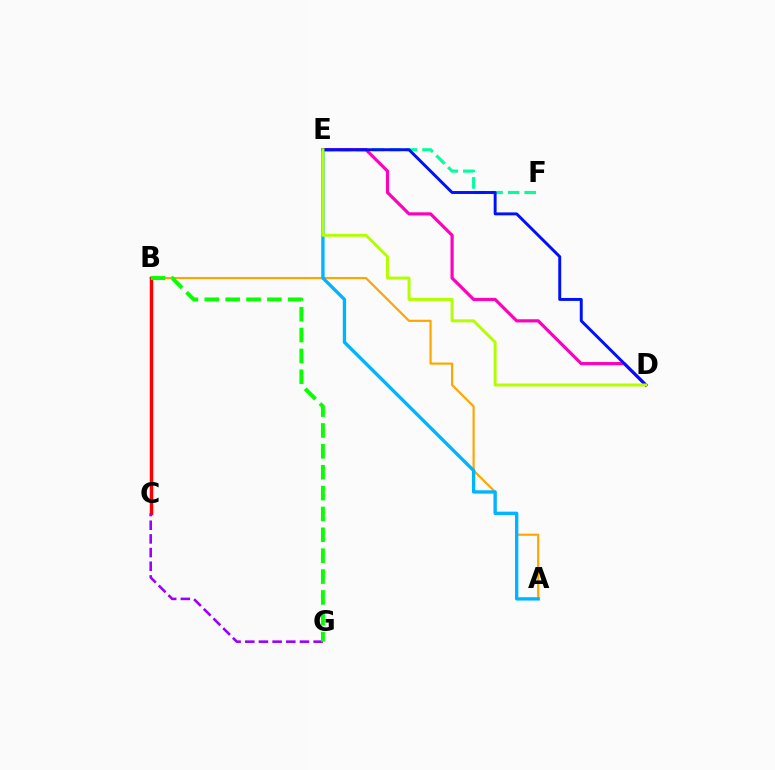{('E', 'F'): [{'color': '#00ff9d', 'line_style': 'dashed', 'thickness': 2.25}], ('A', 'B'): [{'color': '#ffa500', 'line_style': 'solid', 'thickness': 1.56}], ('D', 'E'): [{'color': '#ff00bd', 'line_style': 'solid', 'thickness': 2.28}, {'color': '#0010ff', 'line_style': 'solid', 'thickness': 2.11}, {'color': '#b3ff00', 'line_style': 'solid', 'thickness': 2.14}], ('B', 'C'): [{'color': '#ff0000', 'line_style': 'solid', 'thickness': 2.5}], ('A', 'E'): [{'color': '#00b5ff', 'line_style': 'solid', 'thickness': 2.41}], ('C', 'G'): [{'color': '#9b00ff', 'line_style': 'dashed', 'thickness': 1.86}], ('B', 'G'): [{'color': '#08ff00', 'line_style': 'dashed', 'thickness': 2.84}]}